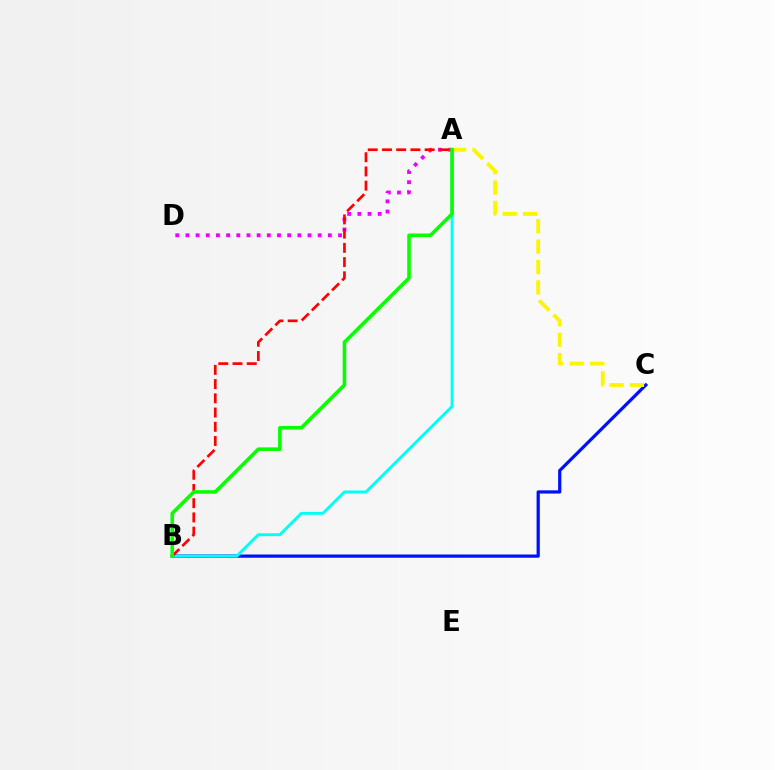{('B', 'C'): [{'color': '#0010ff', 'line_style': 'solid', 'thickness': 2.32}], ('A', 'B'): [{'color': '#00fff6', 'line_style': 'solid', 'thickness': 2.09}, {'color': '#ff0000', 'line_style': 'dashed', 'thickness': 1.93}, {'color': '#08ff00', 'line_style': 'solid', 'thickness': 2.57}], ('A', 'D'): [{'color': '#ee00ff', 'line_style': 'dotted', 'thickness': 2.76}], ('A', 'C'): [{'color': '#fcf500', 'line_style': 'dashed', 'thickness': 2.77}]}